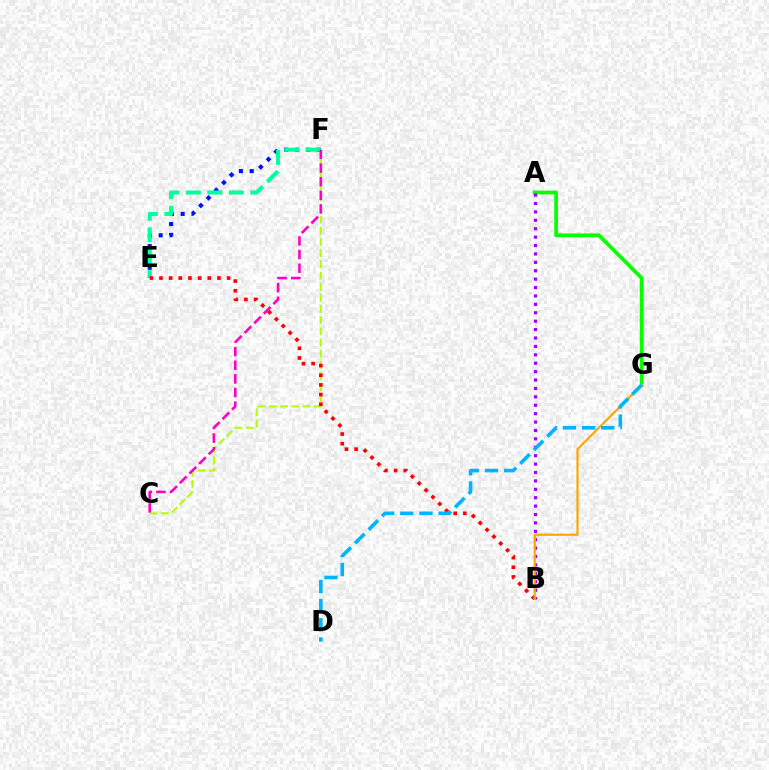{('A', 'G'): [{'color': '#08ff00', 'line_style': 'solid', 'thickness': 2.67}], ('E', 'F'): [{'color': '#0010ff', 'line_style': 'dotted', 'thickness': 2.95}, {'color': '#00ff9d', 'line_style': 'dashed', 'thickness': 2.92}], ('C', 'F'): [{'color': '#b3ff00', 'line_style': 'dashed', 'thickness': 1.52}, {'color': '#ff00bd', 'line_style': 'dashed', 'thickness': 1.85}], ('A', 'B'): [{'color': '#9b00ff', 'line_style': 'dotted', 'thickness': 2.28}], ('B', 'E'): [{'color': '#ff0000', 'line_style': 'dotted', 'thickness': 2.63}], ('B', 'G'): [{'color': '#ffa500', 'line_style': 'solid', 'thickness': 1.57}], ('D', 'G'): [{'color': '#00b5ff', 'line_style': 'dashed', 'thickness': 2.6}]}